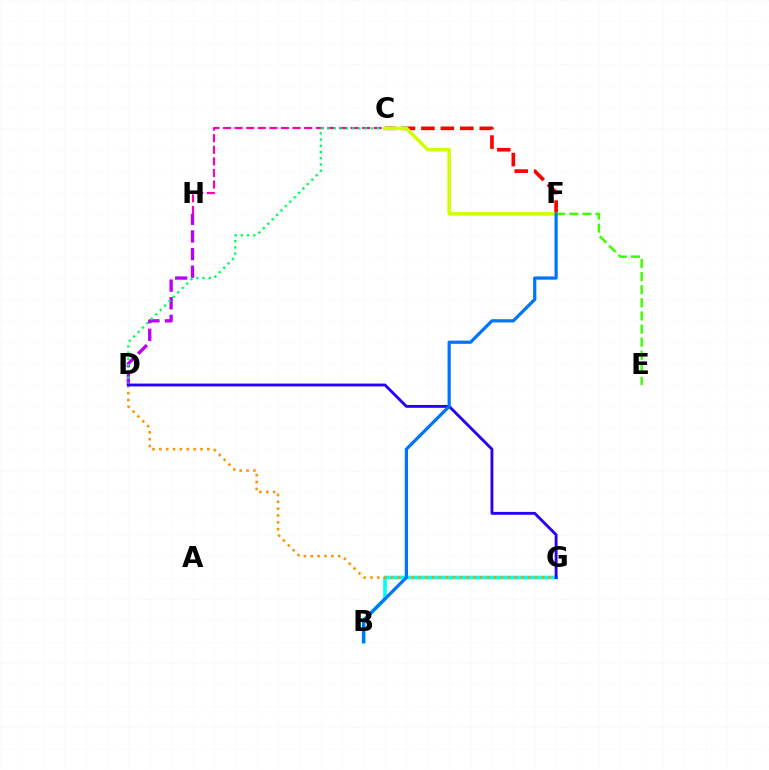{('D', 'H'): [{'color': '#b900ff', 'line_style': 'dashed', 'thickness': 2.4}], ('C', 'F'): [{'color': '#ff0000', 'line_style': 'dashed', 'thickness': 2.64}, {'color': '#d1ff00', 'line_style': 'solid', 'thickness': 2.55}], ('B', 'G'): [{'color': '#00fff6', 'line_style': 'solid', 'thickness': 2.65}], ('D', 'G'): [{'color': '#ff9400', 'line_style': 'dotted', 'thickness': 1.86}, {'color': '#2500ff', 'line_style': 'solid', 'thickness': 2.06}], ('C', 'H'): [{'color': '#ff00ac', 'line_style': 'dashed', 'thickness': 1.58}], ('C', 'D'): [{'color': '#00ff5c', 'line_style': 'dotted', 'thickness': 1.69}], ('E', 'F'): [{'color': '#3dff00', 'line_style': 'dashed', 'thickness': 1.78}], ('B', 'F'): [{'color': '#0074ff', 'line_style': 'solid', 'thickness': 2.32}]}